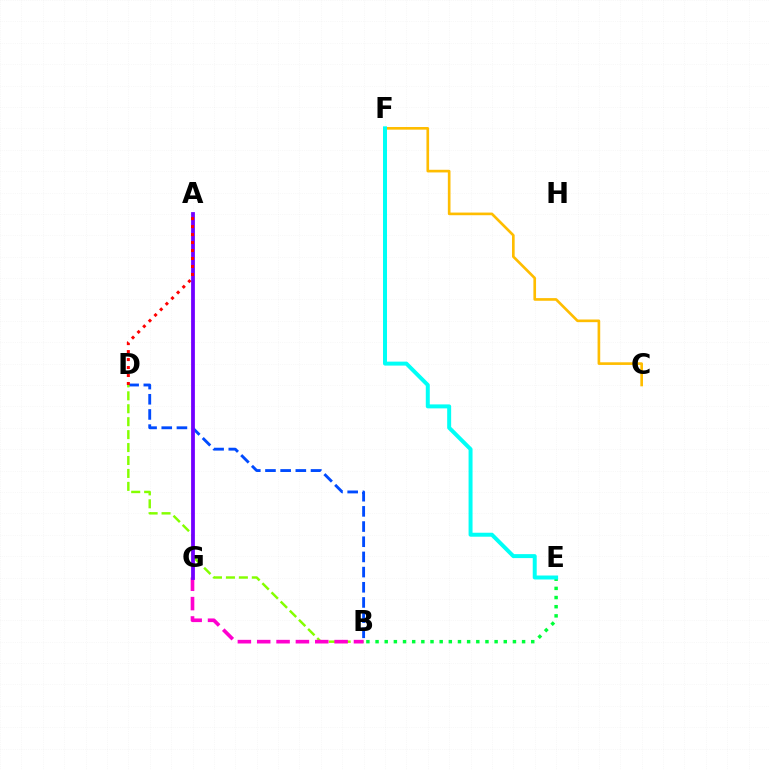{('B', 'E'): [{'color': '#00ff39', 'line_style': 'dotted', 'thickness': 2.49}], ('B', 'D'): [{'color': '#004bff', 'line_style': 'dashed', 'thickness': 2.06}, {'color': '#84ff00', 'line_style': 'dashed', 'thickness': 1.76}], ('B', 'G'): [{'color': '#ff00cf', 'line_style': 'dashed', 'thickness': 2.63}], ('C', 'F'): [{'color': '#ffbd00', 'line_style': 'solid', 'thickness': 1.91}], ('E', 'F'): [{'color': '#00fff6', 'line_style': 'solid', 'thickness': 2.86}], ('A', 'G'): [{'color': '#7200ff', 'line_style': 'solid', 'thickness': 2.72}], ('A', 'D'): [{'color': '#ff0000', 'line_style': 'dotted', 'thickness': 2.17}]}